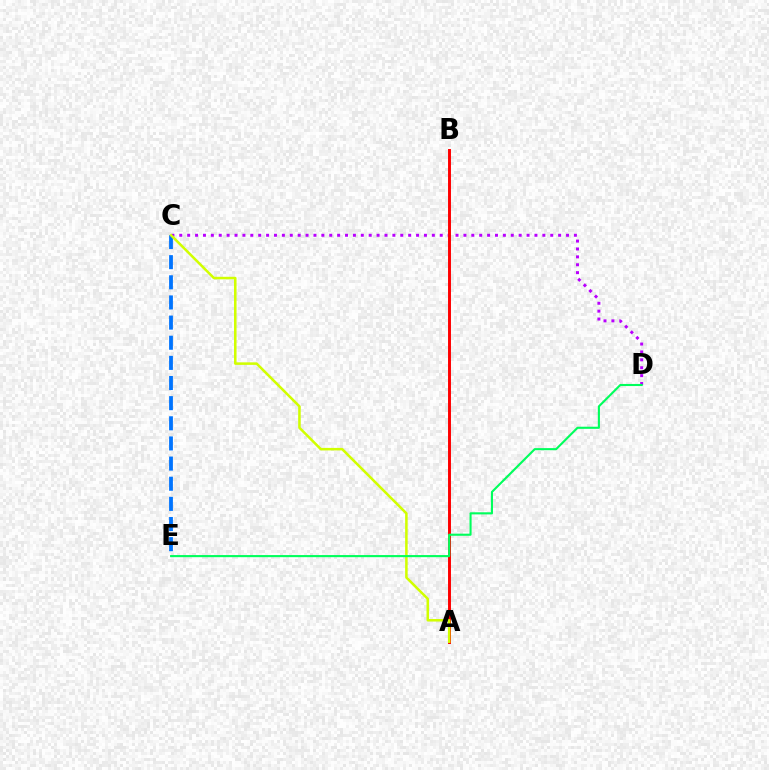{('C', 'D'): [{'color': '#b900ff', 'line_style': 'dotted', 'thickness': 2.14}], ('C', 'E'): [{'color': '#0074ff', 'line_style': 'dashed', 'thickness': 2.74}], ('A', 'B'): [{'color': '#ff0000', 'line_style': 'solid', 'thickness': 2.12}], ('A', 'C'): [{'color': '#d1ff00', 'line_style': 'solid', 'thickness': 1.82}], ('D', 'E'): [{'color': '#00ff5c', 'line_style': 'solid', 'thickness': 1.52}]}